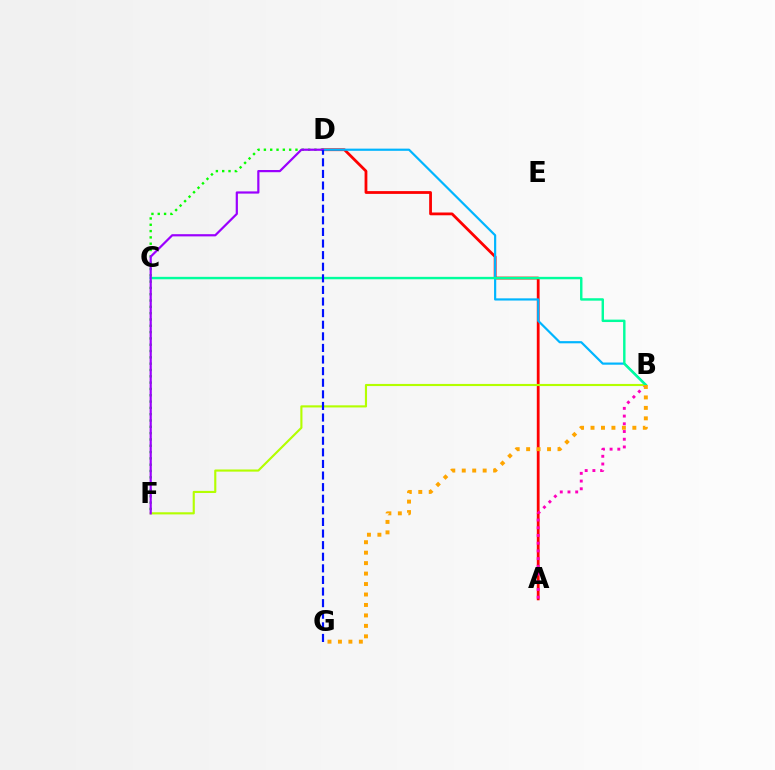{('A', 'D'): [{'color': '#ff0000', 'line_style': 'solid', 'thickness': 2.0}], ('A', 'B'): [{'color': '#ff00bd', 'line_style': 'dotted', 'thickness': 2.1}], ('D', 'F'): [{'color': '#08ff00', 'line_style': 'dotted', 'thickness': 1.72}, {'color': '#9b00ff', 'line_style': 'solid', 'thickness': 1.59}], ('B', 'F'): [{'color': '#b3ff00', 'line_style': 'solid', 'thickness': 1.53}], ('B', 'D'): [{'color': '#00b5ff', 'line_style': 'solid', 'thickness': 1.58}], ('B', 'C'): [{'color': '#00ff9d', 'line_style': 'solid', 'thickness': 1.75}], ('B', 'G'): [{'color': '#ffa500', 'line_style': 'dotted', 'thickness': 2.84}], ('D', 'G'): [{'color': '#0010ff', 'line_style': 'dashed', 'thickness': 1.58}]}